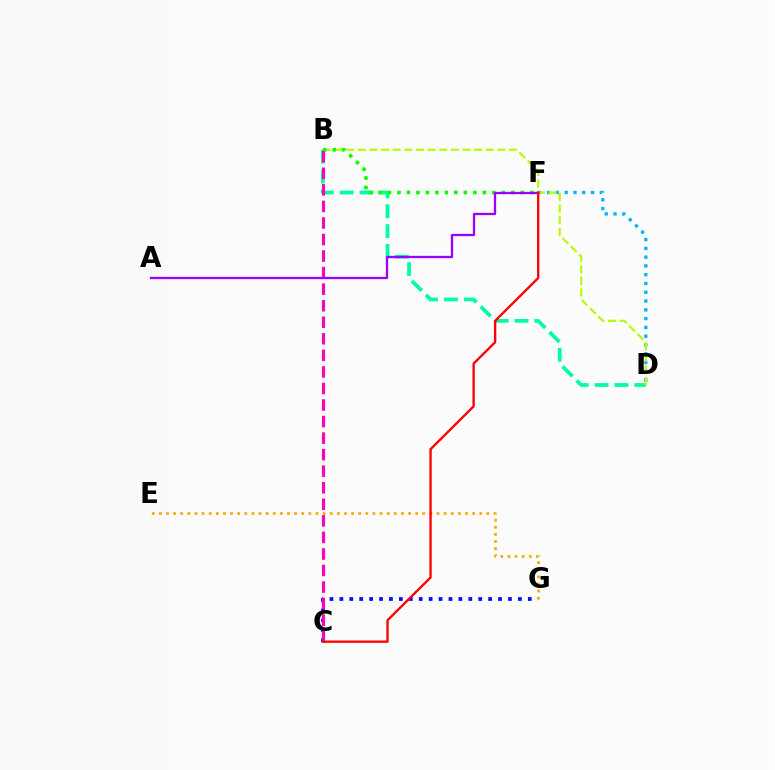{('B', 'D'): [{'color': '#00ff9d', 'line_style': 'dashed', 'thickness': 2.7}, {'color': '#b3ff00', 'line_style': 'dashed', 'thickness': 1.58}], ('D', 'F'): [{'color': '#00b5ff', 'line_style': 'dotted', 'thickness': 2.39}], ('C', 'G'): [{'color': '#0010ff', 'line_style': 'dotted', 'thickness': 2.69}], ('E', 'G'): [{'color': '#ffa500', 'line_style': 'dotted', 'thickness': 1.93}], ('B', 'F'): [{'color': '#08ff00', 'line_style': 'dotted', 'thickness': 2.58}], ('B', 'C'): [{'color': '#ff00bd', 'line_style': 'dashed', 'thickness': 2.25}], ('A', 'F'): [{'color': '#9b00ff', 'line_style': 'solid', 'thickness': 1.67}], ('C', 'F'): [{'color': '#ff0000', 'line_style': 'solid', 'thickness': 1.7}]}